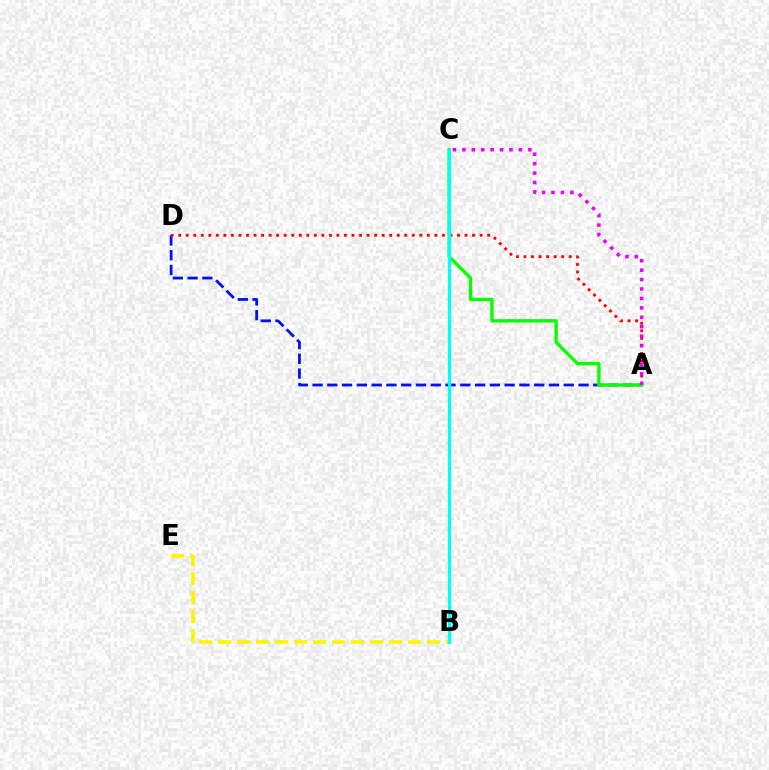{('A', 'D'): [{'color': '#0010ff', 'line_style': 'dashed', 'thickness': 2.01}, {'color': '#ff0000', 'line_style': 'dotted', 'thickness': 2.05}], ('B', 'E'): [{'color': '#fcf500', 'line_style': 'dashed', 'thickness': 2.58}], ('A', 'C'): [{'color': '#08ff00', 'line_style': 'solid', 'thickness': 2.41}, {'color': '#ee00ff', 'line_style': 'dotted', 'thickness': 2.56}], ('B', 'C'): [{'color': '#00fff6', 'line_style': 'solid', 'thickness': 2.33}]}